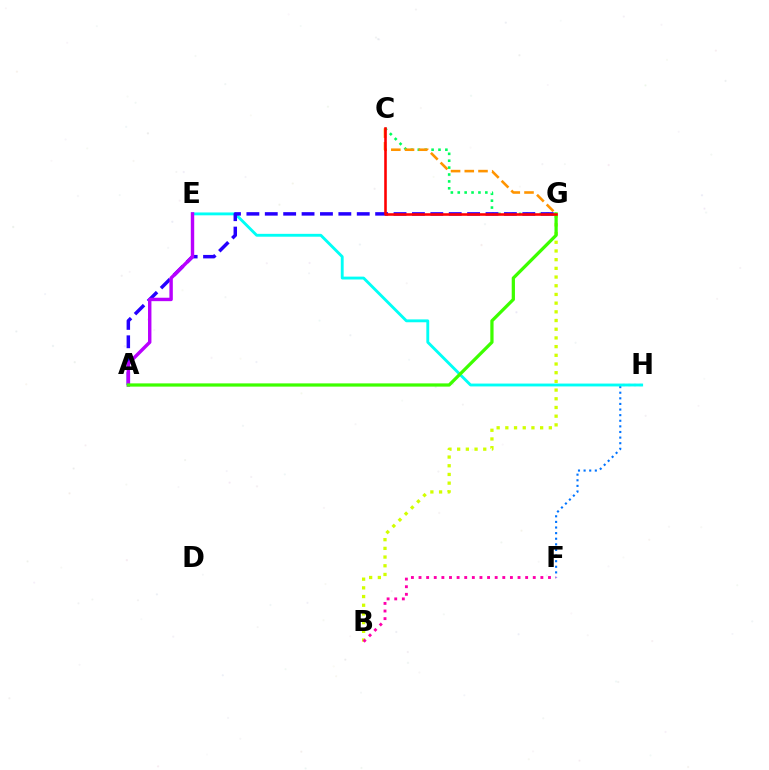{('F', 'H'): [{'color': '#0074ff', 'line_style': 'dotted', 'thickness': 1.52}], ('C', 'G'): [{'color': '#00ff5c', 'line_style': 'dotted', 'thickness': 1.87}, {'color': '#ff9400', 'line_style': 'dashed', 'thickness': 1.86}, {'color': '#ff0000', 'line_style': 'solid', 'thickness': 1.86}], ('B', 'G'): [{'color': '#d1ff00', 'line_style': 'dotted', 'thickness': 2.36}], ('E', 'H'): [{'color': '#00fff6', 'line_style': 'solid', 'thickness': 2.06}], ('A', 'G'): [{'color': '#2500ff', 'line_style': 'dashed', 'thickness': 2.5}, {'color': '#3dff00', 'line_style': 'solid', 'thickness': 2.34}], ('A', 'E'): [{'color': '#b900ff', 'line_style': 'solid', 'thickness': 2.47}], ('B', 'F'): [{'color': '#ff00ac', 'line_style': 'dotted', 'thickness': 2.07}]}